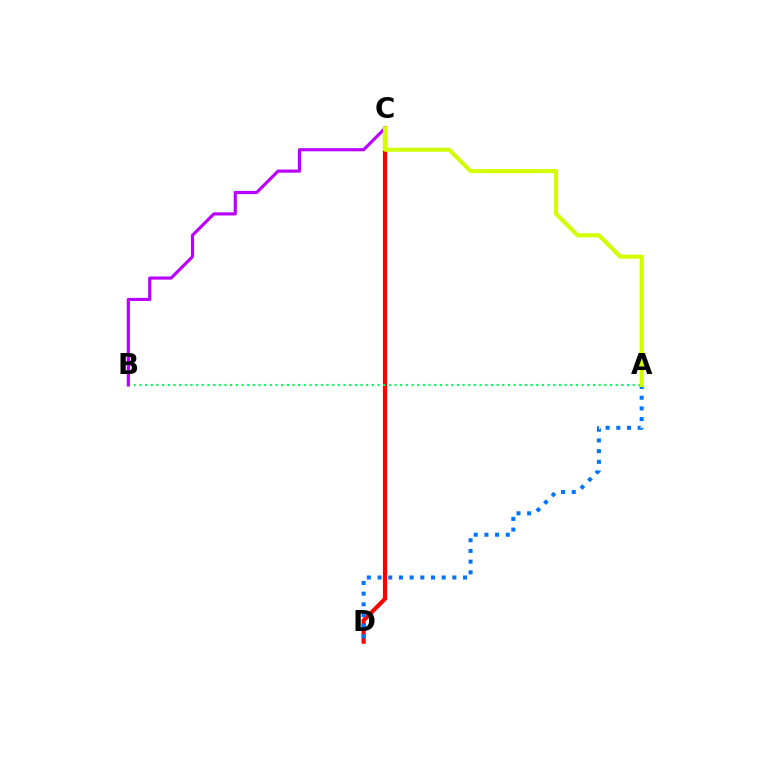{('C', 'D'): [{'color': '#ff0000', 'line_style': 'solid', 'thickness': 2.99}], ('A', 'B'): [{'color': '#00ff5c', 'line_style': 'dotted', 'thickness': 1.54}], ('B', 'C'): [{'color': '#b900ff', 'line_style': 'solid', 'thickness': 2.27}], ('A', 'D'): [{'color': '#0074ff', 'line_style': 'dotted', 'thickness': 2.9}], ('A', 'C'): [{'color': '#d1ff00', 'line_style': 'solid', 'thickness': 2.94}]}